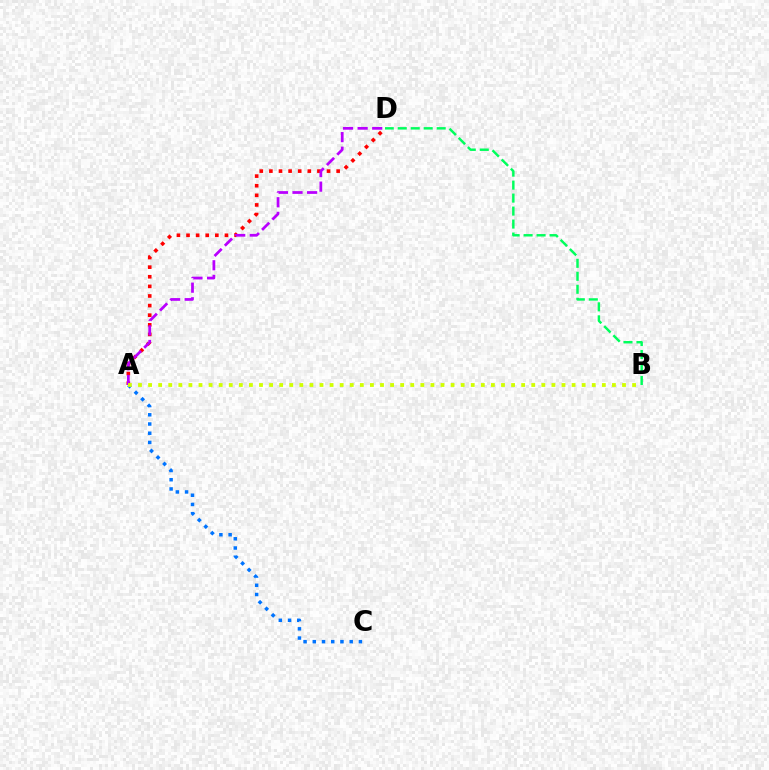{('A', 'D'): [{'color': '#ff0000', 'line_style': 'dotted', 'thickness': 2.61}, {'color': '#b900ff', 'line_style': 'dashed', 'thickness': 1.98}], ('B', 'D'): [{'color': '#00ff5c', 'line_style': 'dashed', 'thickness': 1.76}], ('A', 'C'): [{'color': '#0074ff', 'line_style': 'dotted', 'thickness': 2.51}], ('A', 'B'): [{'color': '#d1ff00', 'line_style': 'dotted', 'thickness': 2.74}]}